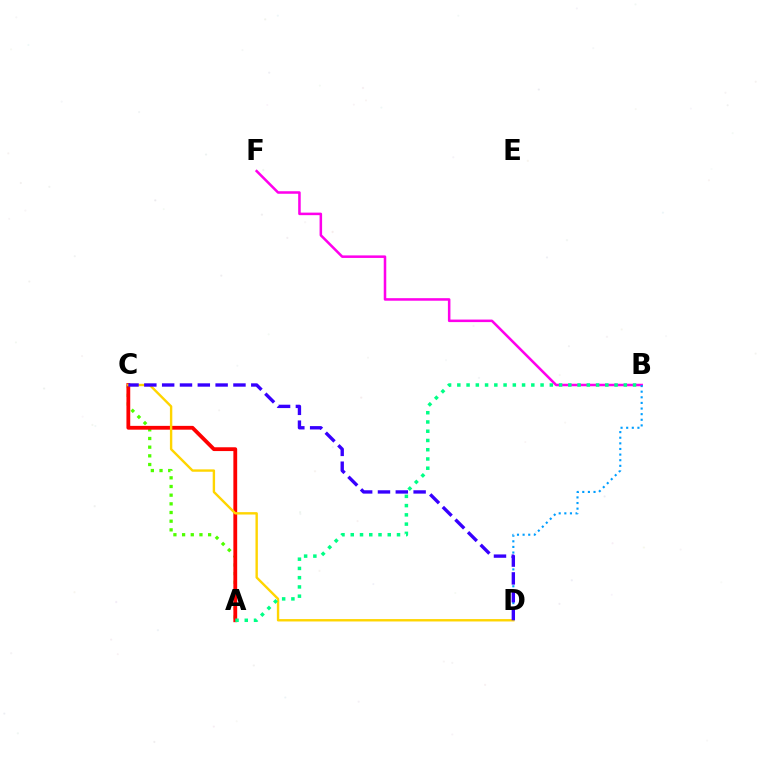{('A', 'C'): [{'color': '#4fff00', 'line_style': 'dotted', 'thickness': 2.36}, {'color': '#ff0000', 'line_style': 'solid', 'thickness': 2.74}], ('B', 'F'): [{'color': '#ff00ed', 'line_style': 'solid', 'thickness': 1.83}], ('B', 'D'): [{'color': '#009eff', 'line_style': 'dotted', 'thickness': 1.53}], ('C', 'D'): [{'color': '#ffd500', 'line_style': 'solid', 'thickness': 1.72}, {'color': '#3700ff', 'line_style': 'dashed', 'thickness': 2.42}], ('A', 'B'): [{'color': '#00ff86', 'line_style': 'dotted', 'thickness': 2.51}]}